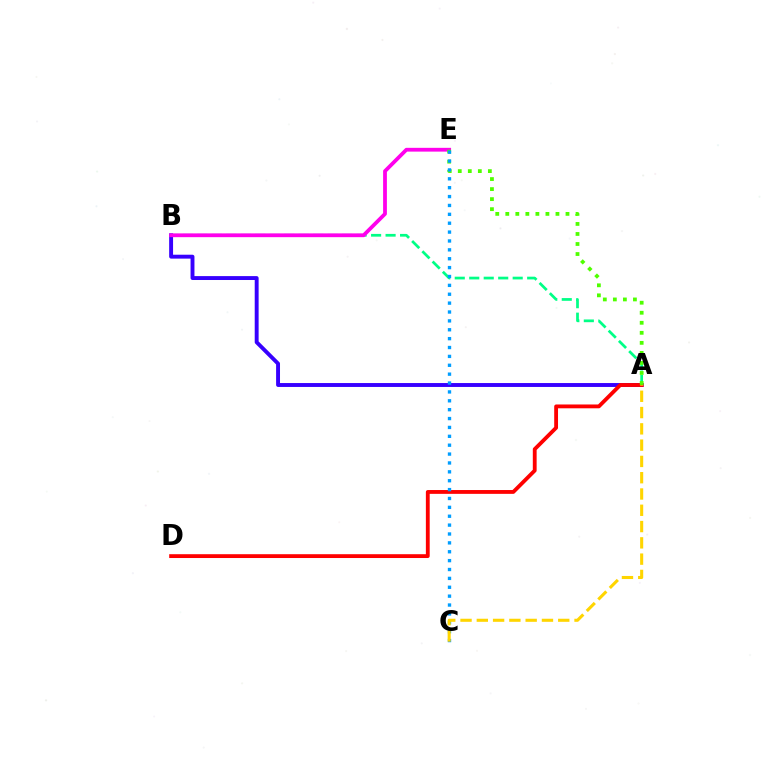{('A', 'B'): [{'color': '#00ff86', 'line_style': 'dashed', 'thickness': 1.97}, {'color': '#3700ff', 'line_style': 'solid', 'thickness': 2.81}], ('A', 'D'): [{'color': '#ff0000', 'line_style': 'solid', 'thickness': 2.75}], ('B', 'E'): [{'color': '#ff00ed', 'line_style': 'solid', 'thickness': 2.72}], ('A', 'E'): [{'color': '#4fff00', 'line_style': 'dotted', 'thickness': 2.73}], ('C', 'E'): [{'color': '#009eff', 'line_style': 'dotted', 'thickness': 2.41}], ('A', 'C'): [{'color': '#ffd500', 'line_style': 'dashed', 'thickness': 2.21}]}